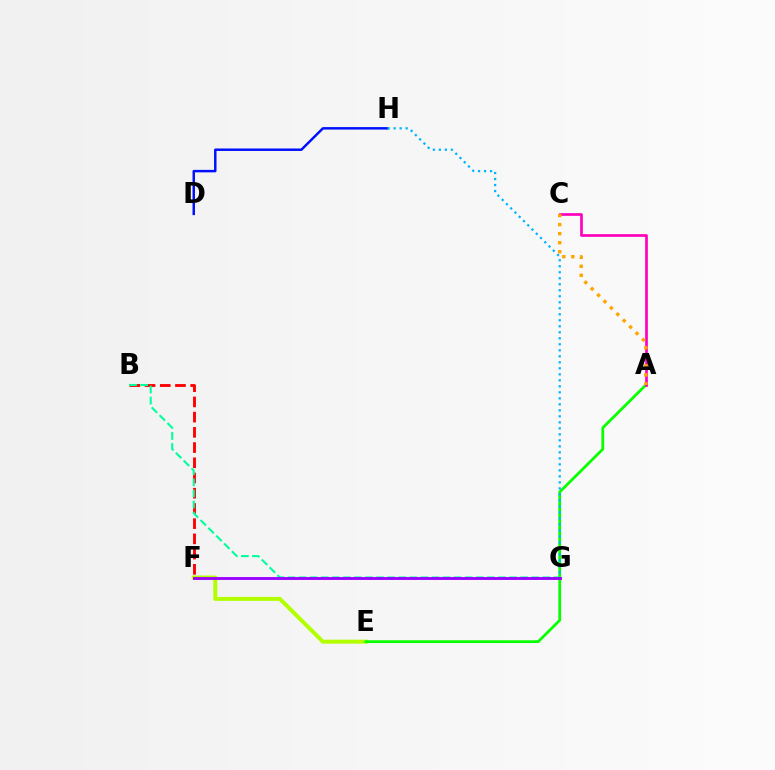{('E', 'F'): [{'color': '#b3ff00', 'line_style': 'solid', 'thickness': 2.86}], ('A', 'E'): [{'color': '#08ff00', 'line_style': 'solid', 'thickness': 1.99}], ('D', 'H'): [{'color': '#0010ff', 'line_style': 'solid', 'thickness': 1.78}], ('G', 'H'): [{'color': '#00b5ff', 'line_style': 'dotted', 'thickness': 1.63}], ('B', 'F'): [{'color': '#ff0000', 'line_style': 'dashed', 'thickness': 2.07}], ('B', 'G'): [{'color': '#00ff9d', 'line_style': 'dashed', 'thickness': 1.51}], ('A', 'C'): [{'color': '#ff00bd', 'line_style': 'solid', 'thickness': 1.94}, {'color': '#ffa500', 'line_style': 'dotted', 'thickness': 2.45}], ('F', 'G'): [{'color': '#9b00ff', 'line_style': 'solid', 'thickness': 2.07}]}